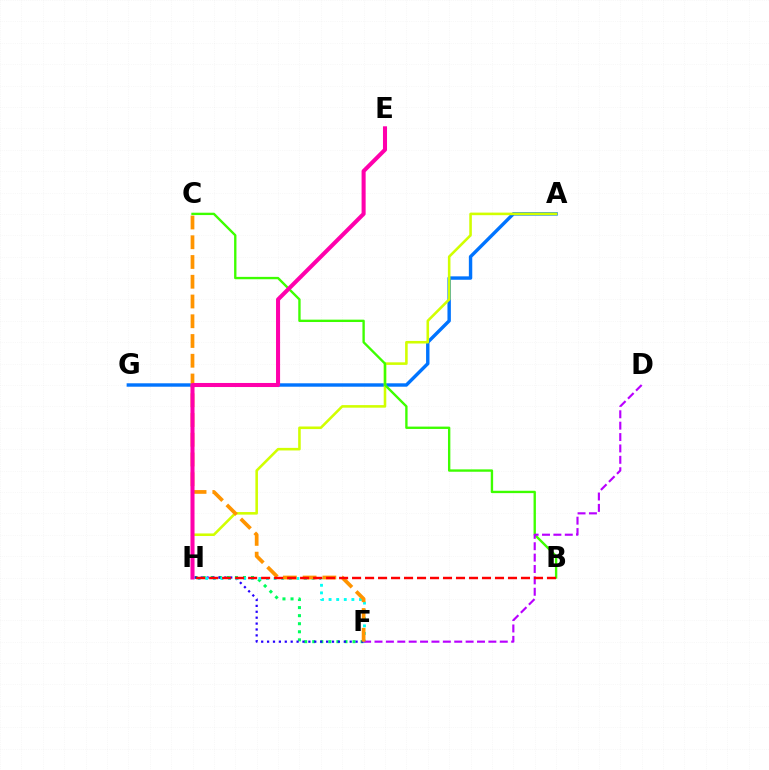{('F', 'H'): [{'color': '#00ff5c', 'line_style': 'dotted', 'thickness': 2.19}, {'color': '#2500ff', 'line_style': 'dotted', 'thickness': 1.6}, {'color': '#00fff6', 'line_style': 'dotted', 'thickness': 2.06}], ('A', 'G'): [{'color': '#0074ff', 'line_style': 'solid', 'thickness': 2.46}], ('A', 'H'): [{'color': '#d1ff00', 'line_style': 'solid', 'thickness': 1.85}], ('B', 'C'): [{'color': '#3dff00', 'line_style': 'solid', 'thickness': 1.7}], ('D', 'F'): [{'color': '#b900ff', 'line_style': 'dashed', 'thickness': 1.55}], ('C', 'F'): [{'color': '#ff9400', 'line_style': 'dashed', 'thickness': 2.68}], ('B', 'H'): [{'color': '#ff0000', 'line_style': 'dashed', 'thickness': 1.77}], ('E', 'H'): [{'color': '#ff00ac', 'line_style': 'solid', 'thickness': 2.92}]}